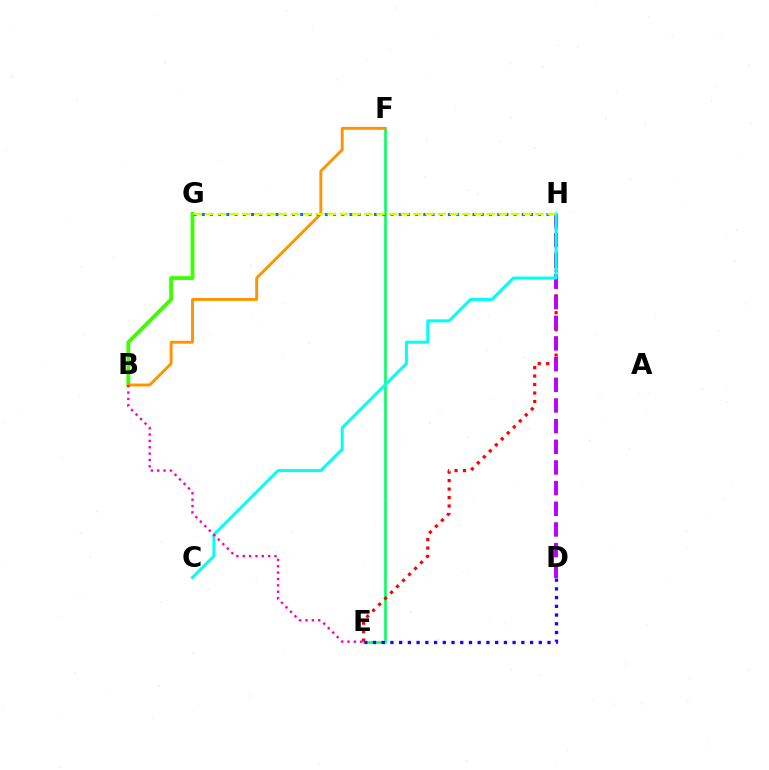{('E', 'F'): [{'color': '#00ff5c', 'line_style': 'solid', 'thickness': 1.84}], ('B', 'G'): [{'color': '#3dff00', 'line_style': 'solid', 'thickness': 2.75}], ('E', 'H'): [{'color': '#ff0000', 'line_style': 'dotted', 'thickness': 2.3}], ('D', 'H'): [{'color': '#b900ff', 'line_style': 'dashed', 'thickness': 2.81}], ('B', 'F'): [{'color': '#ff9400', 'line_style': 'solid', 'thickness': 2.09}], ('G', 'H'): [{'color': '#0074ff', 'line_style': 'dotted', 'thickness': 2.23}, {'color': '#d1ff00', 'line_style': 'dashed', 'thickness': 1.66}], ('C', 'H'): [{'color': '#00fff6', 'line_style': 'solid', 'thickness': 2.17}], ('B', 'E'): [{'color': '#ff00ac', 'line_style': 'dotted', 'thickness': 1.73}], ('D', 'E'): [{'color': '#2500ff', 'line_style': 'dotted', 'thickness': 2.37}]}